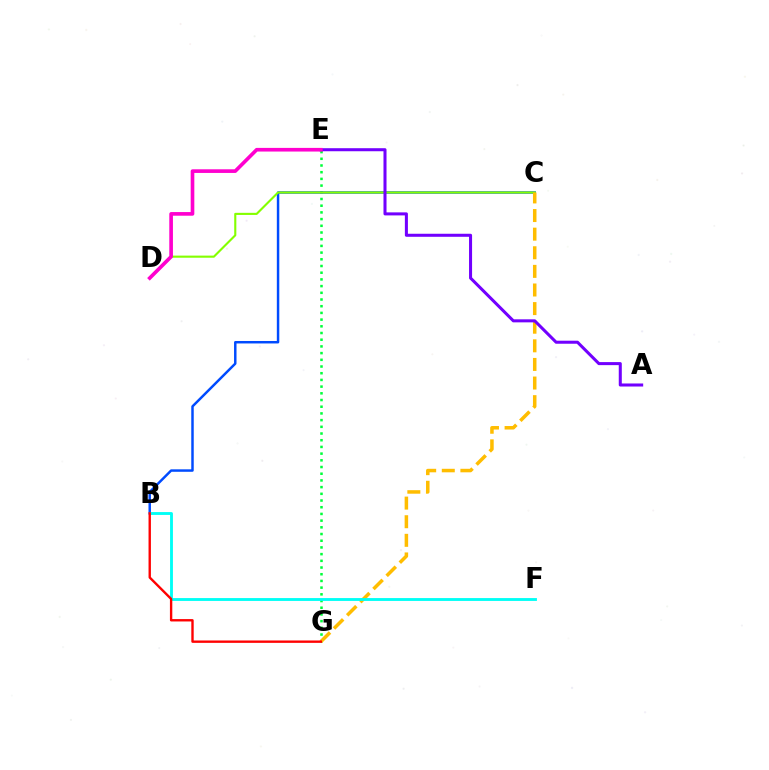{('E', 'G'): [{'color': '#00ff39', 'line_style': 'dotted', 'thickness': 1.82}], ('B', 'C'): [{'color': '#004bff', 'line_style': 'solid', 'thickness': 1.78}], ('C', 'D'): [{'color': '#84ff00', 'line_style': 'solid', 'thickness': 1.53}], ('C', 'G'): [{'color': '#ffbd00', 'line_style': 'dashed', 'thickness': 2.53}], ('A', 'E'): [{'color': '#7200ff', 'line_style': 'solid', 'thickness': 2.19}], ('B', 'F'): [{'color': '#00fff6', 'line_style': 'solid', 'thickness': 2.06}], ('D', 'E'): [{'color': '#ff00cf', 'line_style': 'solid', 'thickness': 2.63}], ('B', 'G'): [{'color': '#ff0000', 'line_style': 'solid', 'thickness': 1.71}]}